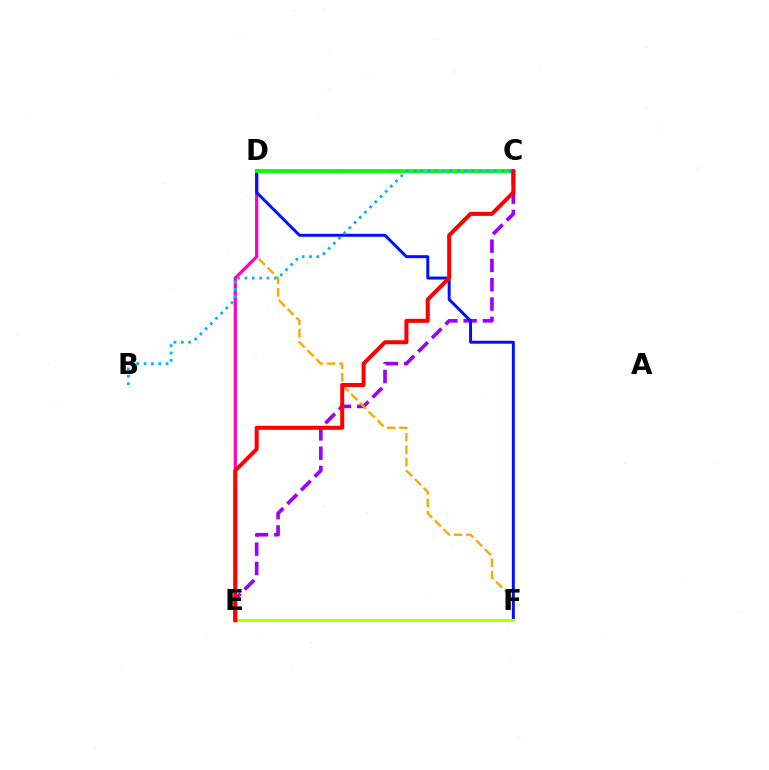{('C', 'E'): [{'color': '#9b00ff', 'line_style': 'dashed', 'thickness': 2.62}, {'color': '#ff0000', 'line_style': 'solid', 'thickness': 2.88}], ('C', 'D'): [{'color': '#00ff9d', 'line_style': 'dashed', 'thickness': 2.57}, {'color': '#08ff00', 'line_style': 'solid', 'thickness': 2.71}], ('D', 'F'): [{'color': '#ffa500', 'line_style': 'dashed', 'thickness': 1.68}, {'color': '#0010ff', 'line_style': 'solid', 'thickness': 2.13}], ('D', 'E'): [{'color': '#ff00bd', 'line_style': 'solid', 'thickness': 2.3}], ('B', 'C'): [{'color': '#00b5ff', 'line_style': 'dotted', 'thickness': 1.99}], ('E', 'F'): [{'color': '#b3ff00', 'line_style': 'solid', 'thickness': 2.25}]}